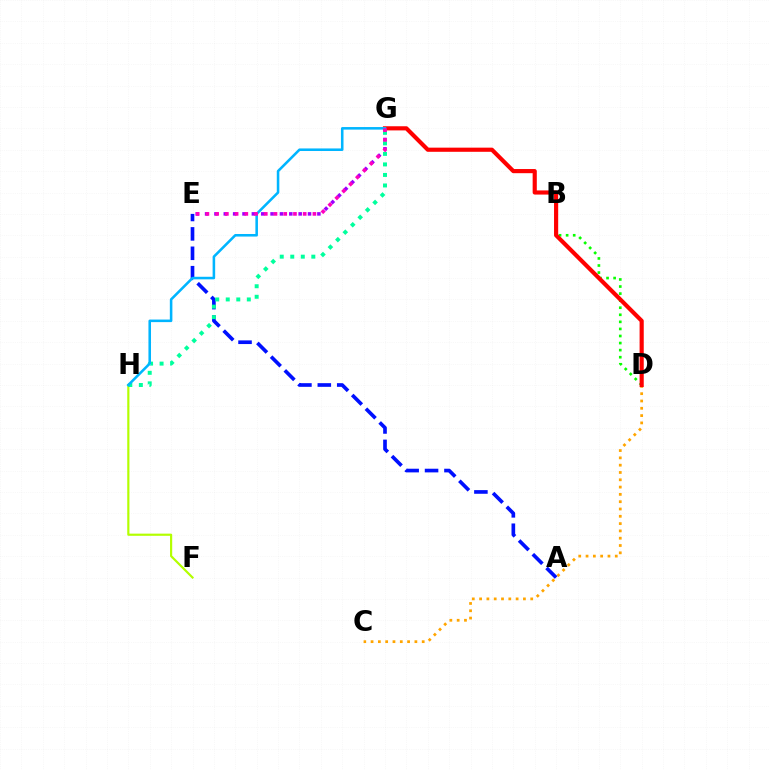{('F', 'H'): [{'color': '#b3ff00', 'line_style': 'solid', 'thickness': 1.56}], ('B', 'D'): [{'color': '#08ff00', 'line_style': 'dotted', 'thickness': 1.92}], ('E', 'G'): [{'color': '#9b00ff', 'line_style': 'dotted', 'thickness': 2.54}, {'color': '#ff00bd', 'line_style': 'dotted', 'thickness': 2.64}], ('C', 'D'): [{'color': '#ffa500', 'line_style': 'dotted', 'thickness': 1.98}], ('A', 'E'): [{'color': '#0010ff', 'line_style': 'dashed', 'thickness': 2.64}], ('D', 'G'): [{'color': '#ff0000', 'line_style': 'solid', 'thickness': 2.99}], ('G', 'H'): [{'color': '#00ff9d', 'line_style': 'dotted', 'thickness': 2.86}, {'color': '#00b5ff', 'line_style': 'solid', 'thickness': 1.84}]}